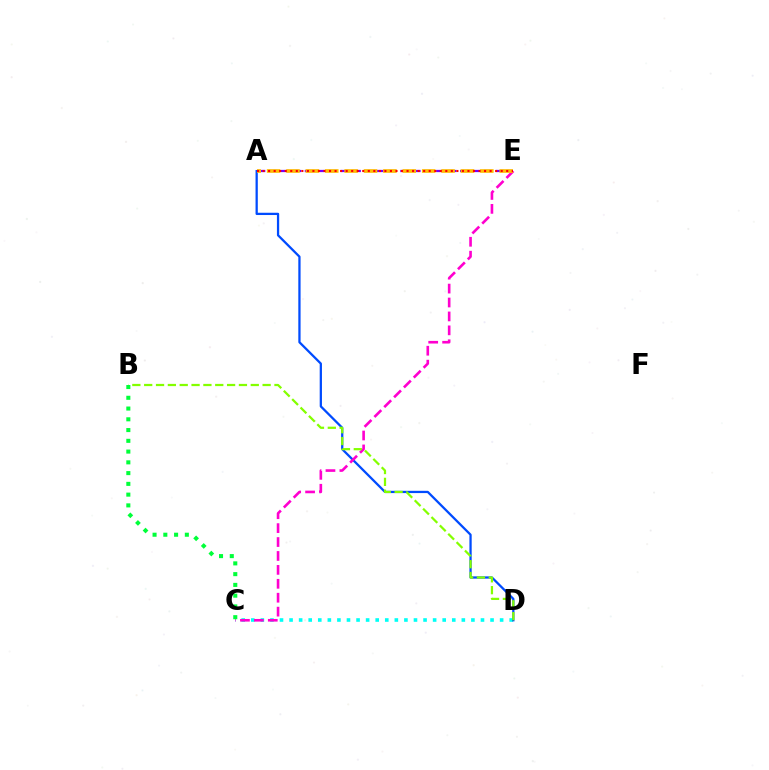{('C', 'D'): [{'color': '#00fff6', 'line_style': 'dotted', 'thickness': 2.6}], ('A', 'E'): [{'color': '#7200ff', 'line_style': 'dashed', 'thickness': 1.62}, {'color': '#ffbd00', 'line_style': 'dashed', 'thickness': 2.63}, {'color': '#ff0000', 'line_style': 'dotted', 'thickness': 1.5}], ('A', 'D'): [{'color': '#004bff', 'line_style': 'solid', 'thickness': 1.63}], ('C', 'E'): [{'color': '#ff00cf', 'line_style': 'dashed', 'thickness': 1.89}], ('B', 'D'): [{'color': '#84ff00', 'line_style': 'dashed', 'thickness': 1.61}], ('B', 'C'): [{'color': '#00ff39', 'line_style': 'dotted', 'thickness': 2.92}]}